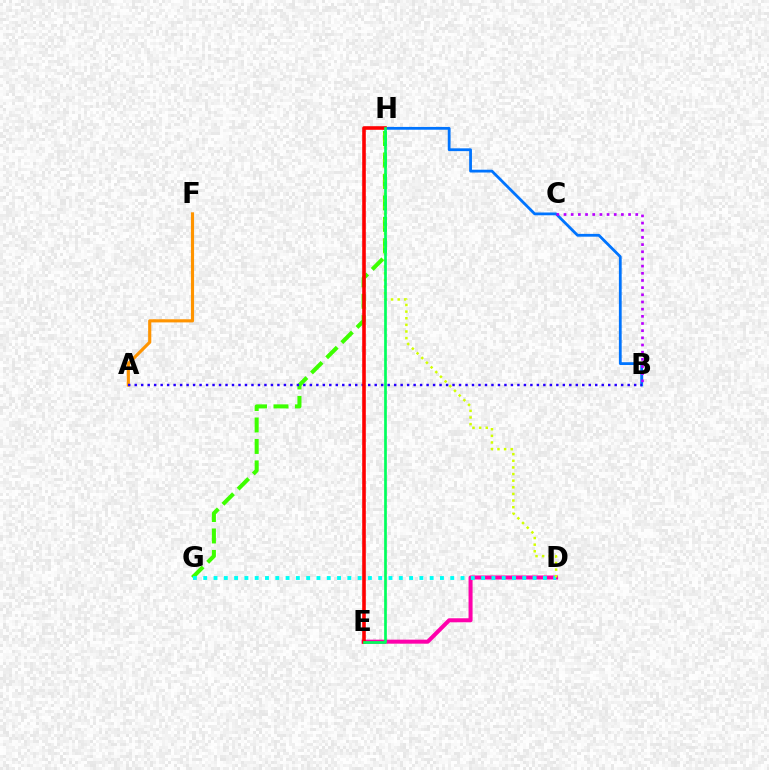{('D', 'E'): [{'color': '#ff00ac', 'line_style': 'solid', 'thickness': 2.89}], ('G', 'H'): [{'color': '#3dff00', 'line_style': 'dashed', 'thickness': 2.91}], ('A', 'F'): [{'color': '#ff9400', 'line_style': 'solid', 'thickness': 2.26}], ('D', 'G'): [{'color': '#00fff6', 'line_style': 'dotted', 'thickness': 2.8}], ('D', 'H'): [{'color': '#d1ff00', 'line_style': 'dotted', 'thickness': 1.8}], ('B', 'H'): [{'color': '#0074ff', 'line_style': 'solid', 'thickness': 2.01}], ('A', 'B'): [{'color': '#2500ff', 'line_style': 'dotted', 'thickness': 1.76}], ('E', 'H'): [{'color': '#ff0000', 'line_style': 'solid', 'thickness': 2.59}, {'color': '#00ff5c', 'line_style': 'solid', 'thickness': 1.94}], ('B', 'C'): [{'color': '#b900ff', 'line_style': 'dotted', 'thickness': 1.95}]}